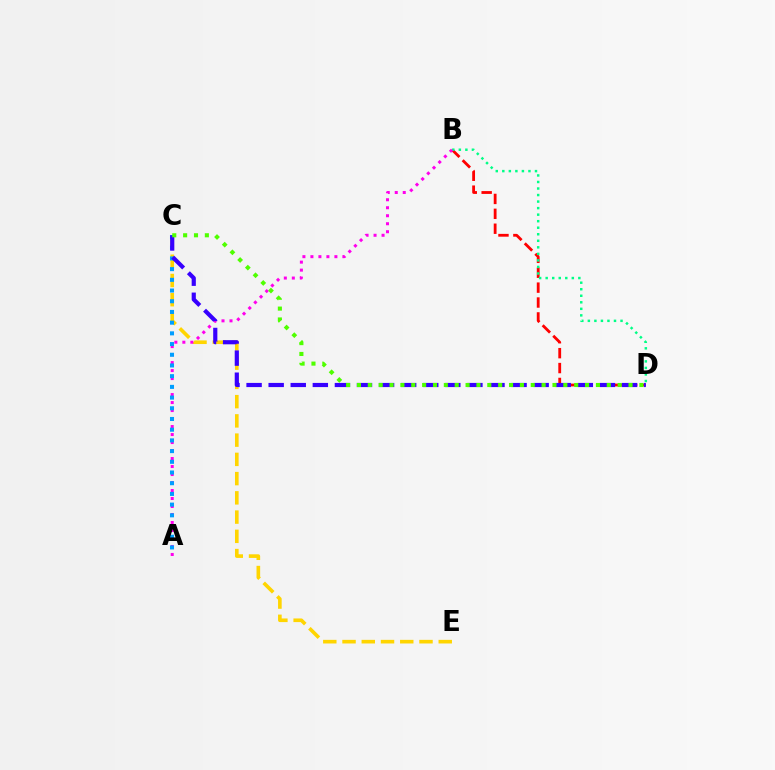{('B', 'D'): [{'color': '#ff0000', 'line_style': 'dashed', 'thickness': 2.02}, {'color': '#00ff86', 'line_style': 'dotted', 'thickness': 1.78}], ('C', 'E'): [{'color': '#ffd500', 'line_style': 'dashed', 'thickness': 2.61}], ('A', 'B'): [{'color': '#ff00ed', 'line_style': 'dotted', 'thickness': 2.17}], ('A', 'C'): [{'color': '#009eff', 'line_style': 'dotted', 'thickness': 2.91}], ('C', 'D'): [{'color': '#3700ff', 'line_style': 'dashed', 'thickness': 3.0}, {'color': '#4fff00', 'line_style': 'dotted', 'thickness': 2.95}]}